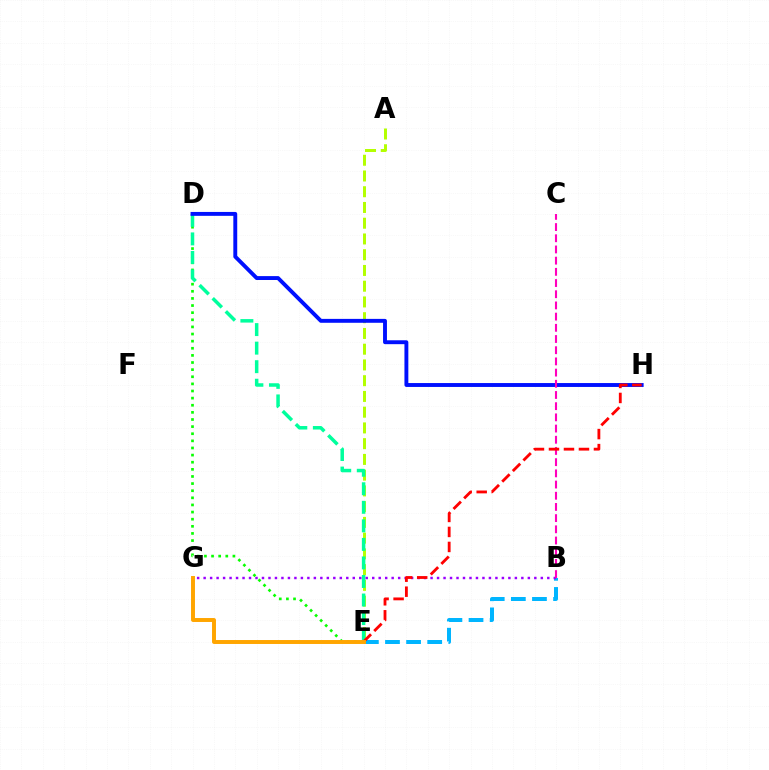{('A', 'E'): [{'color': '#b3ff00', 'line_style': 'dashed', 'thickness': 2.14}], ('D', 'E'): [{'color': '#08ff00', 'line_style': 'dotted', 'thickness': 1.93}, {'color': '#00ff9d', 'line_style': 'dashed', 'thickness': 2.52}], ('B', 'E'): [{'color': '#00b5ff', 'line_style': 'dashed', 'thickness': 2.87}], ('B', 'G'): [{'color': '#9b00ff', 'line_style': 'dotted', 'thickness': 1.76}], ('D', 'H'): [{'color': '#0010ff', 'line_style': 'solid', 'thickness': 2.81}], ('B', 'C'): [{'color': '#ff00bd', 'line_style': 'dashed', 'thickness': 1.52}], ('E', 'H'): [{'color': '#ff0000', 'line_style': 'dashed', 'thickness': 2.04}], ('E', 'G'): [{'color': '#ffa500', 'line_style': 'solid', 'thickness': 2.84}]}